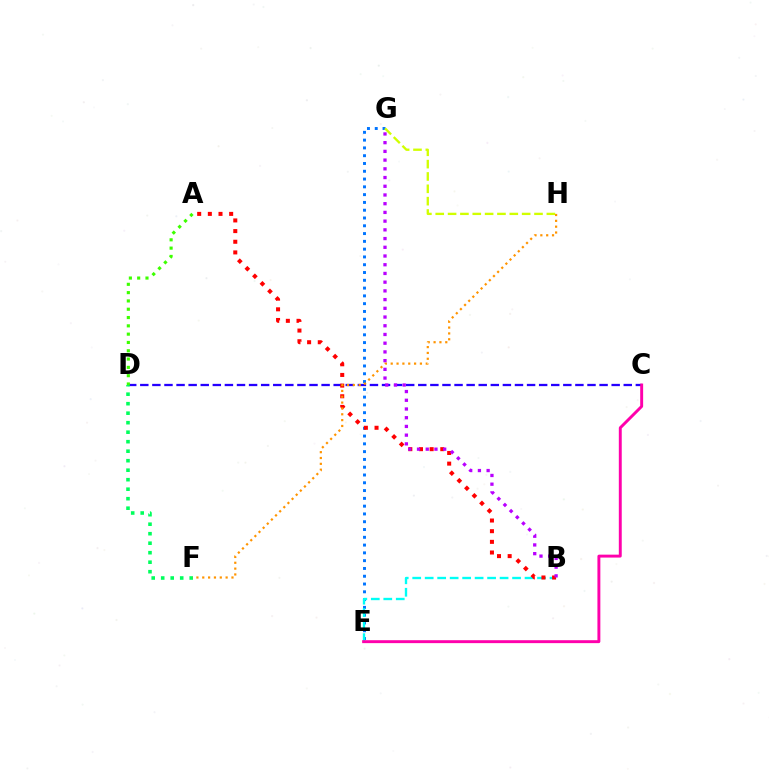{('C', 'D'): [{'color': '#2500ff', 'line_style': 'dashed', 'thickness': 1.64}], ('E', 'G'): [{'color': '#0074ff', 'line_style': 'dotted', 'thickness': 2.12}], ('B', 'E'): [{'color': '#00fff6', 'line_style': 'dashed', 'thickness': 1.7}], ('D', 'F'): [{'color': '#00ff5c', 'line_style': 'dotted', 'thickness': 2.58}], ('C', 'E'): [{'color': '#ff00ac', 'line_style': 'solid', 'thickness': 2.11}], ('A', 'B'): [{'color': '#ff0000', 'line_style': 'dotted', 'thickness': 2.9}], ('F', 'H'): [{'color': '#ff9400', 'line_style': 'dotted', 'thickness': 1.59}], ('A', 'D'): [{'color': '#3dff00', 'line_style': 'dotted', 'thickness': 2.26}], ('B', 'G'): [{'color': '#b900ff', 'line_style': 'dotted', 'thickness': 2.37}], ('G', 'H'): [{'color': '#d1ff00', 'line_style': 'dashed', 'thickness': 1.68}]}